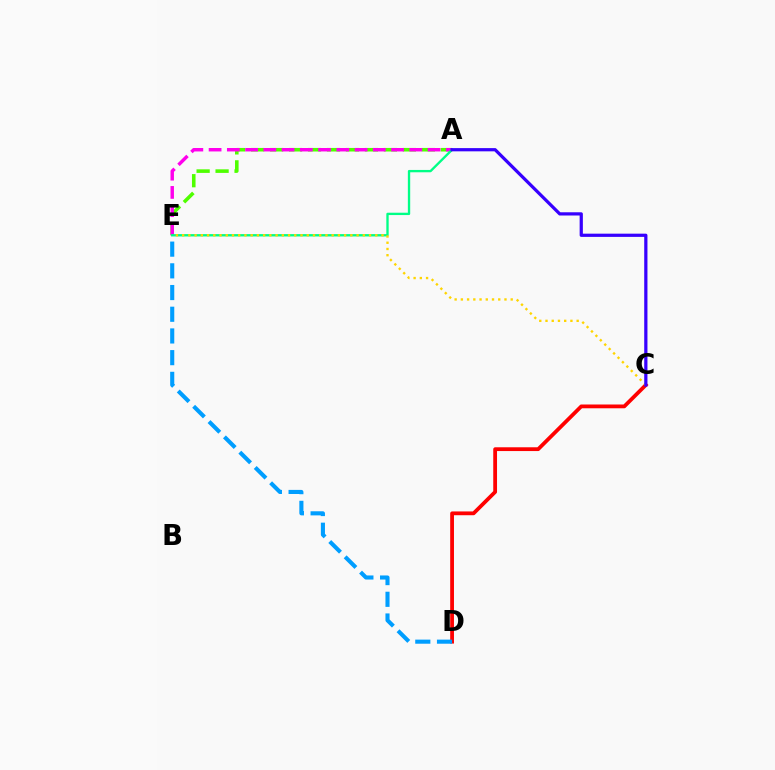{('A', 'E'): [{'color': '#4fff00', 'line_style': 'dashed', 'thickness': 2.58}, {'color': '#ff00ed', 'line_style': 'dashed', 'thickness': 2.48}, {'color': '#00ff86', 'line_style': 'solid', 'thickness': 1.69}], ('C', 'D'): [{'color': '#ff0000', 'line_style': 'solid', 'thickness': 2.72}], ('C', 'E'): [{'color': '#ffd500', 'line_style': 'dotted', 'thickness': 1.69}], ('A', 'C'): [{'color': '#3700ff', 'line_style': 'solid', 'thickness': 2.32}], ('D', 'E'): [{'color': '#009eff', 'line_style': 'dashed', 'thickness': 2.95}]}